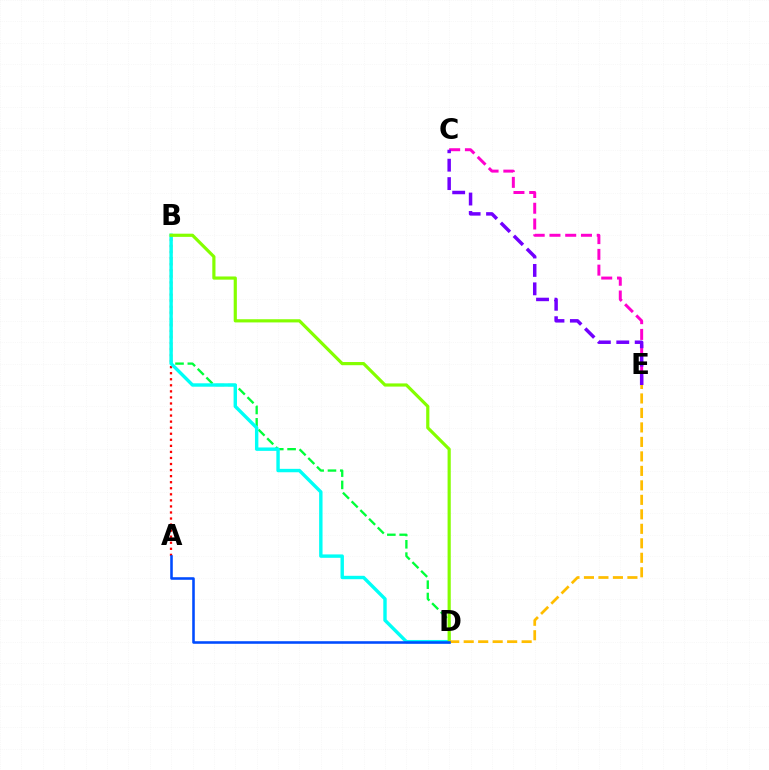{('B', 'D'): [{'color': '#00ff39', 'line_style': 'dashed', 'thickness': 1.67}, {'color': '#00fff6', 'line_style': 'solid', 'thickness': 2.45}, {'color': '#84ff00', 'line_style': 'solid', 'thickness': 2.29}], ('C', 'E'): [{'color': '#ff00cf', 'line_style': 'dashed', 'thickness': 2.14}, {'color': '#7200ff', 'line_style': 'dashed', 'thickness': 2.5}], ('A', 'B'): [{'color': '#ff0000', 'line_style': 'dotted', 'thickness': 1.65}], ('D', 'E'): [{'color': '#ffbd00', 'line_style': 'dashed', 'thickness': 1.97}], ('A', 'D'): [{'color': '#004bff', 'line_style': 'solid', 'thickness': 1.85}]}